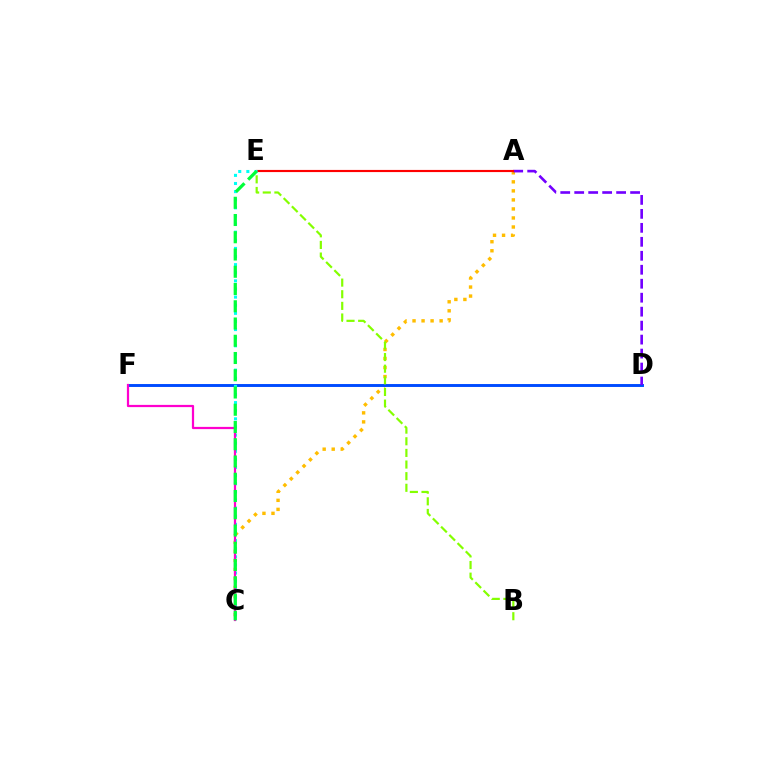{('A', 'C'): [{'color': '#ffbd00', 'line_style': 'dotted', 'thickness': 2.45}], ('D', 'F'): [{'color': '#004bff', 'line_style': 'solid', 'thickness': 2.11}], ('B', 'E'): [{'color': '#84ff00', 'line_style': 'dashed', 'thickness': 1.58}], ('A', 'D'): [{'color': '#7200ff', 'line_style': 'dashed', 'thickness': 1.9}], ('A', 'E'): [{'color': '#ff0000', 'line_style': 'solid', 'thickness': 1.55}], ('C', 'E'): [{'color': '#00fff6', 'line_style': 'dotted', 'thickness': 2.2}, {'color': '#00ff39', 'line_style': 'dashed', 'thickness': 2.34}], ('C', 'F'): [{'color': '#ff00cf', 'line_style': 'solid', 'thickness': 1.6}]}